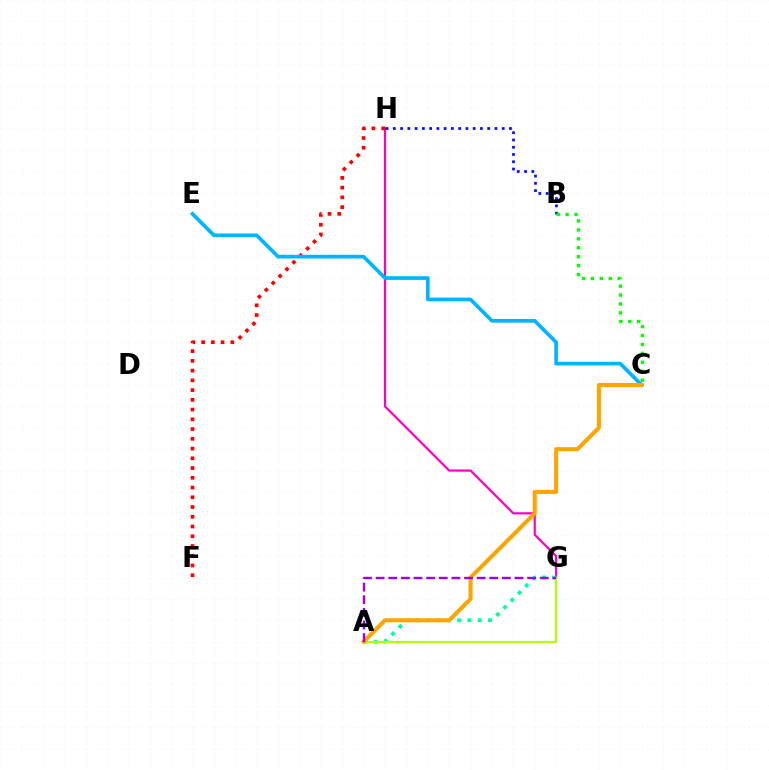{('G', 'H'): [{'color': '#ff00bd', 'line_style': 'solid', 'thickness': 1.59}], ('F', 'H'): [{'color': '#ff0000', 'line_style': 'dotted', 'thickness': 2.65}], ('A', 'G'): [{'color': '#00ff9d', 'line_style': 'dotted', 'thickness': 2.79}, {'color': '#b3ff00', 'line_style': 'solid', 'thickness': 1.6}, {'color': '#9b00ff', 'line_style': 'dashed', 'thickness': 1.71}], ('C', 'E'): [{'color': '#00b5ff', 'line_style': 'solid', 'thickness': 2.65}], ('B', 'H'): [{'color': '#0010ff', 'line_style': 'dotted', 'thickness': 1.97}], ('A', 'C'): [{'color': '#ffa500', 'line_style': 'solid', 'thickness': 2.93}], ('B', 'C'): [{'color': '#08ff00', 'line_style': 'dotted', 'thickness': 2.43}]}